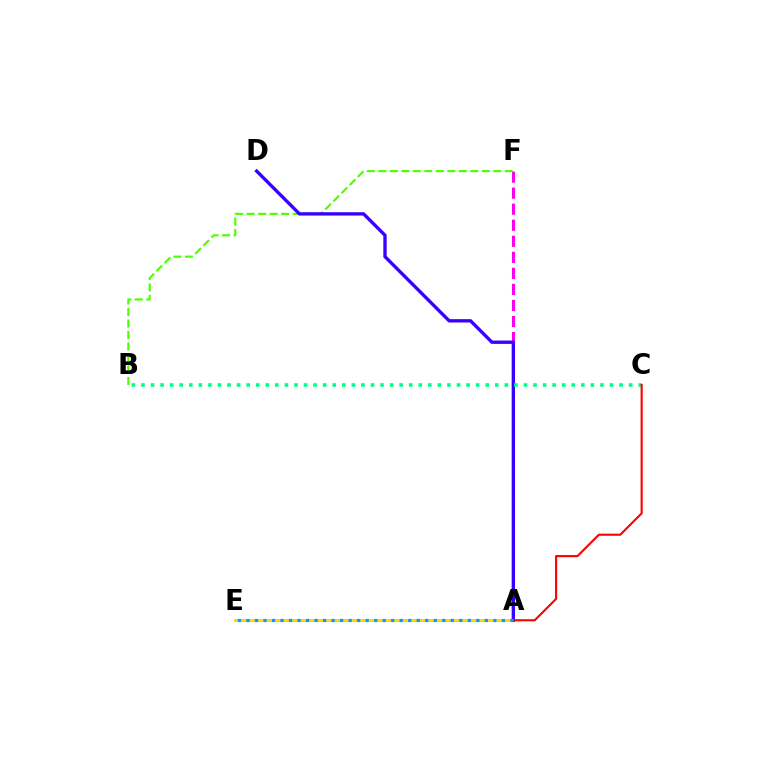{('A', 'E'): [{'color': '#ffd500', 'line_style': 'solid', 'thickness': 2.11}, {'color': '#009eff', 'line_style': 'dotted', 'thickness': 2.31}], ('A', 'F'): [{'color': '#ff00ed', 'line_style': 'dashed', 'thickness': 2.18}], ('B', 'F'): [{'color': '#4fff00', 'line_style': 'dashed', 'thickness': 1.56}], ('A', 'D'): [{'color': '#3700ff', 'line_style': 'solid', 'thickness': 2.41}], ('B', 'C'): [{'color': '#00ff86', 'line_style': 'dotted', 'thickness': 2.6}], ('A', 'C'): [{'color': '#ff0000', 'line_style': 'solid', 'thickness': 1.53}]}